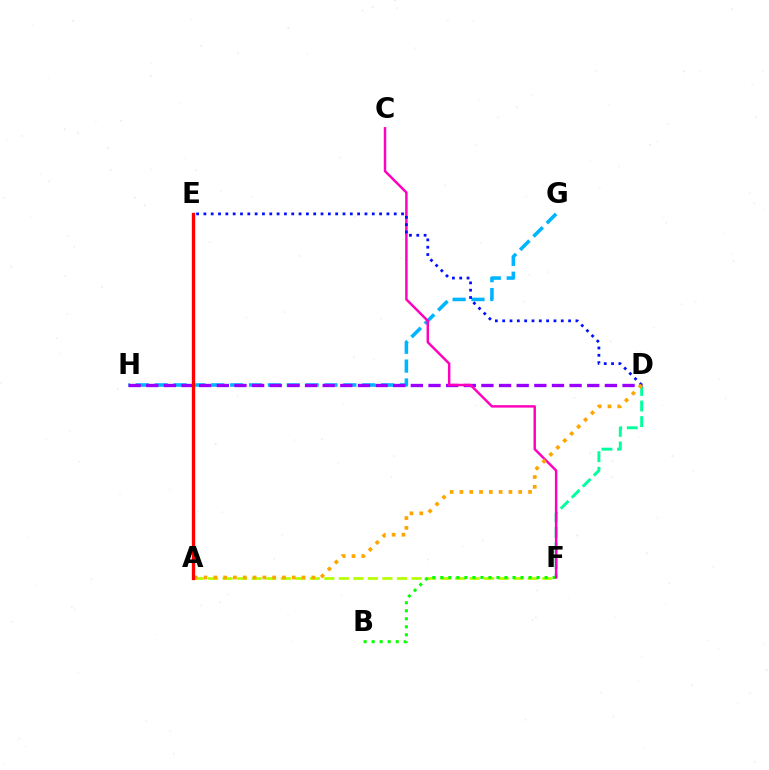{('A', 'F'): [{'color': '#b3ff00', 'line_style': 'dashed', 'thickness': 1.97}], ('D', 'F'): [{'color': '#00ff9d', 'line_style': 'dashed', 'thickness': 2.12}], ('G', 'H'): [{'color': '#00b5ff', 'line_style': 'dashed', 'thickness': 2.56}], ('D', 'H'): [{'color': '#9b00ff', 'line_style': 'dashed', 'thickness': 2.4}], ('B', 'F'): [{'color': '#08ff00', 'line_style': 'dotted', 'thickness': 2.18}], ('C', 'F'): [{'color': '#ff00bd', 'line_style': 'solid', 'thickness': 1.77}], ('D', 'E'): [{'color': '#0010ff', 'line_style': 'dotted', 'thickness': 1.99}], ('A', 'D'): [{'color': '#ffa500', 'line_style': 'dotted', 'thickness': 2.66}], ('A', 'E'): [{'color': '#ff0000', 'line_style': 'solid', 'thickness': 2.38}]}